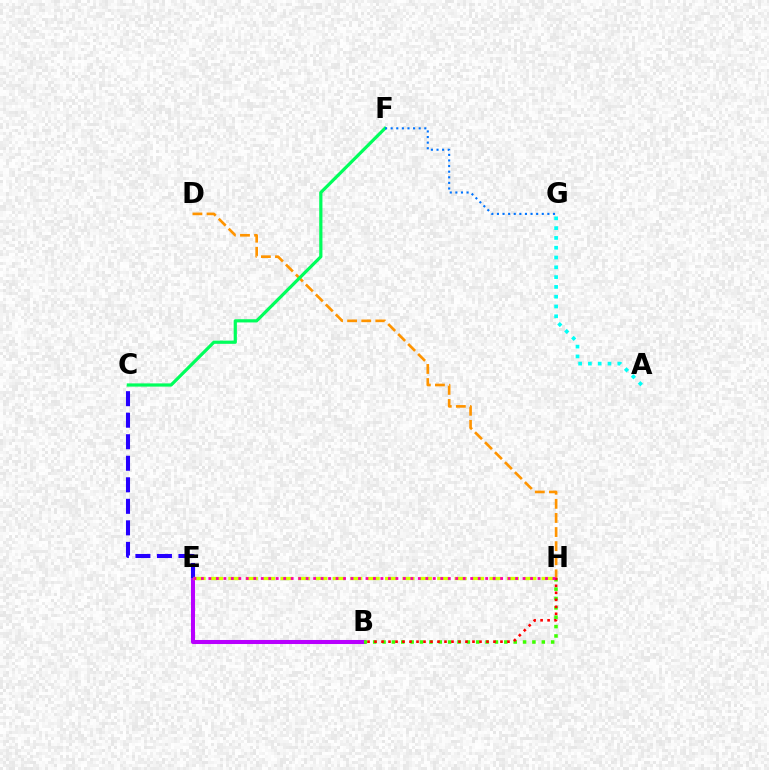{('D', 'H'): [{'color': '#ff9400', 'line_style': 'dashed', 'thickness': 1.92}], ('B', 'E'): [{'color': '#b900ff', 'line_style': 'solid', 'thickness': 2.91}], ('A', 'G'): [{'color': '#00fff6', 'line_style': 'dotted', 'thickness': 2.66}], ('B', 'H'): [{'color': '#3dff00', 'line_style': 'dotted', 'thickness': 2.55}, {'color': '#ff0000', 'line_style': 'dotted', 'thickness': 1.9}], ('C', 'E'): [{'color': '#2500ff', 'line_style': 'dashed', 'thickness': 2.92}], ('C', 'F'): [{'color': '#00ff5c', 'line_style': 'solid', 'thickness': 2.31}], ('E', 'H'): [{'color': '#d1ff00', 'line_style': 'dashed', 'thickness': 2.36}, {'color': '#ff00ac', 'line_style': 'dotted', 'thickness': 2.03}], ('F', 'G'): [{'color': '#0074ff', 'line_style': 'dotted', 'thickness': 1.52}]}